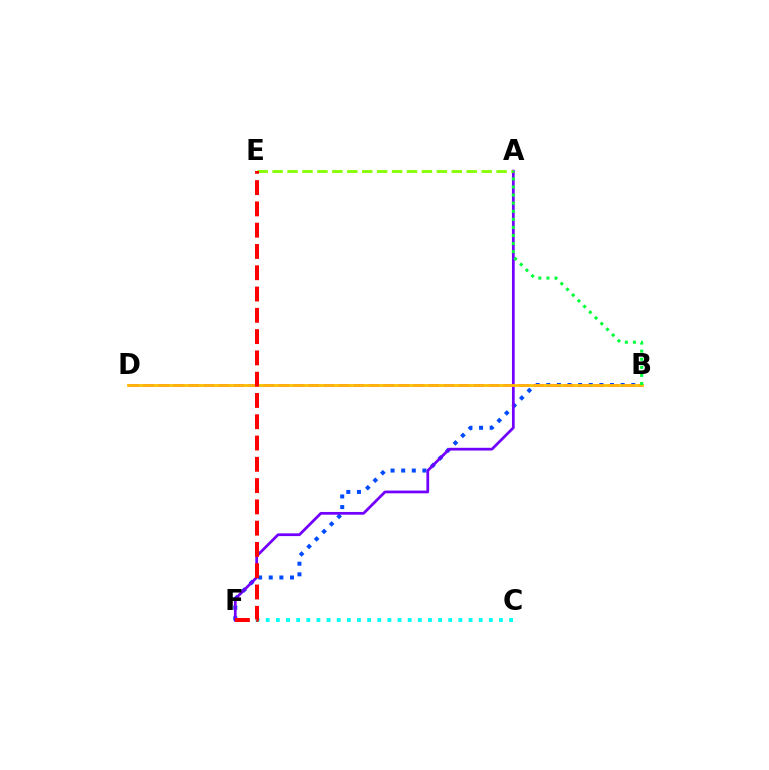{('B', 'F'): [{'color': '#004bff', 'line_style': 'dotted', 'thickness': 2.89}], ('B', 'D'): [{'color': '#ff00cf', 'line_style': 'dashed', 'thickness': 2.04}, {'color': '#ffbd00', 'line_style': 'solid', 'thickness': 1.98}], ('A', 'F'): [{'color': '#7200ff', 'line_style': 'solid', 'thickness': 1.97}], ('A', 'E'): [{'color': '#84ff00', 'line_style': 'dashed', 'thickness': 2.03}], ('C', 'F'): [{'color': '#00fff6', 'line_style': 'dotted', 'thickness': 2.75}], ('A', 'B'): [{'color': '#00ff39', 'line_style': 'dotted', 'thickness': 2.2}], ('E', 'F'): [{'color': '#ff0000', 'line_style': 'dashed', 'thickness': 2.89}]}